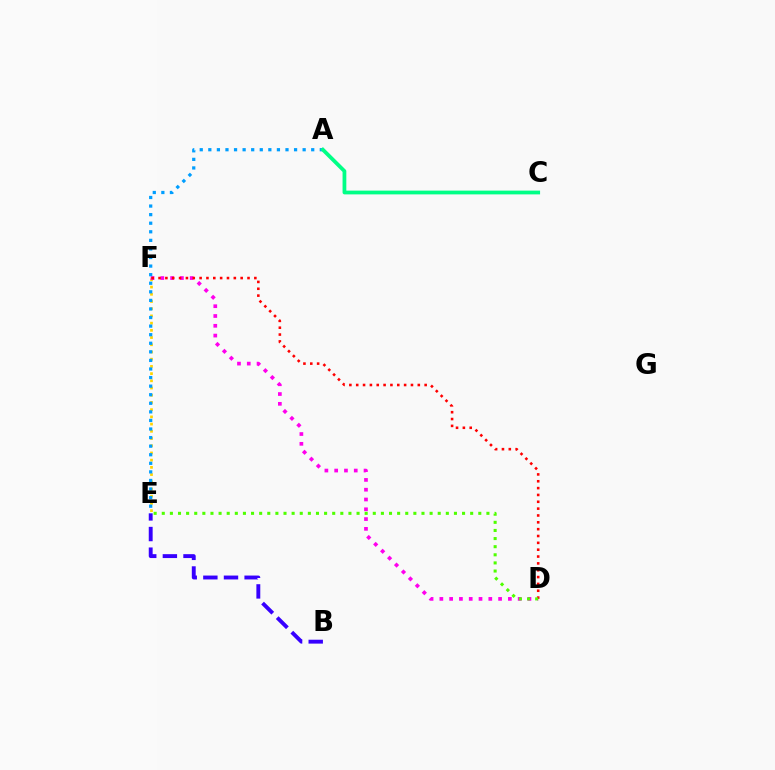{('E', 'F'): [{'color': '#ffd500', 'line_style': 'dotted', 'thickness': 1.96}], ('B', 'E'): [{'color': '#3700ff', 'line_style': 'dashed', 'thickness': 2.8}], ('D', 'F'): [{'color': '#ff00ed', 'line_style': 'dotted', 'thickness': 2.66}, {'color': '#ff0000', 'line_style': 'dotted', 'thickness': 1.86}], ('A', 'E'): [{'color': '#009eff', 'line_style': 'dotted', 'thickness': 2.33}], ('D', 'E'): [{'color': '#4fff00', 'line_style': 'dotted', 'thickness': 2.21}], ('A', 'C'): [{'color': '#00ff86', 'line_style': 'solid', 'thickness': 2.71}]}